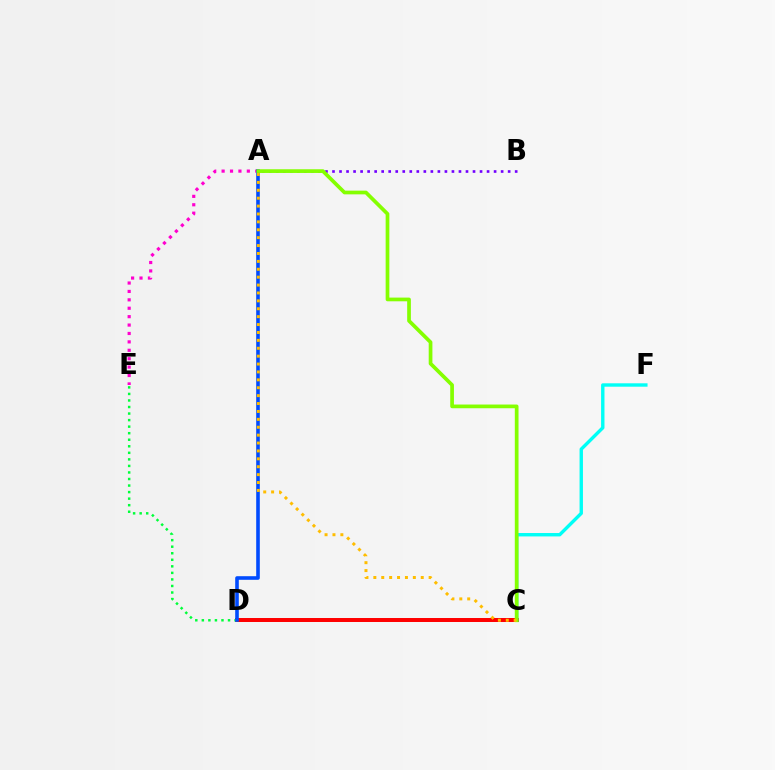{('A', 'B'): [{'color': '#7200ff', 'line_style': 'dotted', 'thickness': 1.91}], ('C', 'D'): [{'color': '#ff0000', 'line_style': 'solid', 'thickness': 2.86}], ('A', 'E'): [{'color': '#ff00cf', 'line_style': 'dotted', 'thickness': 2.28}], ('D', 'E'): [{'color': '#00ff39', 'line_style': 'dotted', 'thickness': 1.78}], ('A', 'D'): [{'color': '#004bff', 'line_style': 'solid', 'thickness': 2.59}], ('C', 'F'): [{'color': '#00fff6', 'line_style': 'solid', 'thickness': 2.45}], ('A', 'C'): [{'color': '#84ff00', 'line_style': 'solid', 'thickness': 2.67}, {'color': '#ffbd00', 'line_style': 'dotted', 'thickness': 2.15}]}